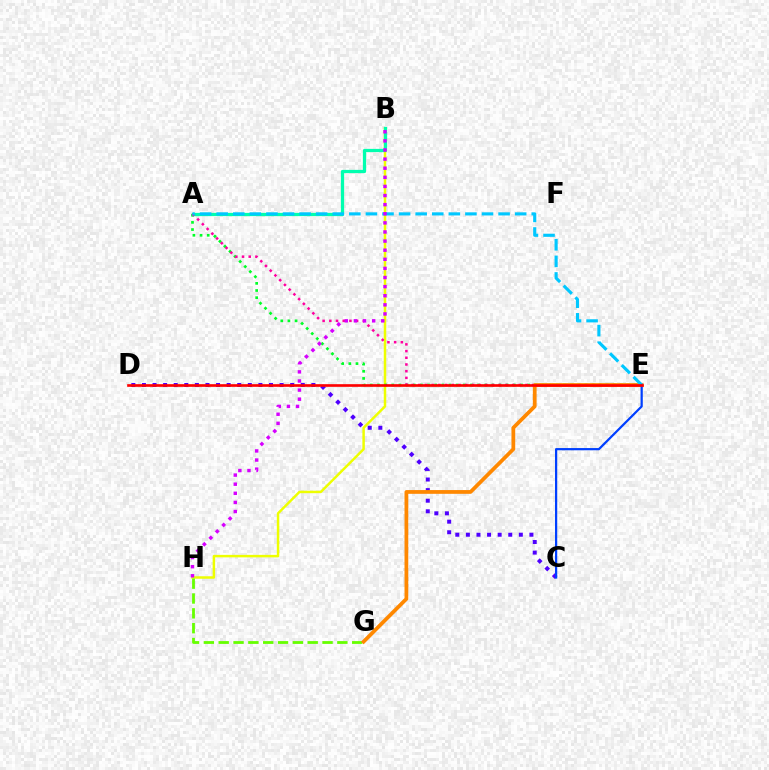{('B', 'H'): [{'color': '#eeff00', 'line_style': 'solid', 'thickness': 1.79}, {'color': '#d600ff', 'line_style': 'dotted', 'thickness': 2.47}], ('C', 'D'): [{'color': '#4f00ff', 'line_style': 'dotted', 'thickness': 2.88}], ('A', 'E'): [{'color': '#00ff27', 'line_style': 'dotted', 'thickness': 1.94}, {'color': '#ff00a0', 'line_style': 'dotted', 'thickness': 1.82}, {'color': '#00c7ff', 'line_style': 'dashed', 'thickness': 2.25}], ('A', 'B'): [{'color': '#00ffaf', 'line_style': 'solid', 'thickness': 2.33}], ('G', 'H'): [{'color': '#66ff00', 'line_style': 'dashed', 'thickness': 2.02}], ('E', 'G'): [{'color': '#ff8800', 'line_style': 'solid', 'thickness': 2.7}], ('C', 'E'): [{'color': '#003fff', 'line_style': 'solid', 'thickness': 1.6}], ('D', 'E'): [{'color': '#ff0000', 'line_style': 'solid', 'thickness': 1.91}]}